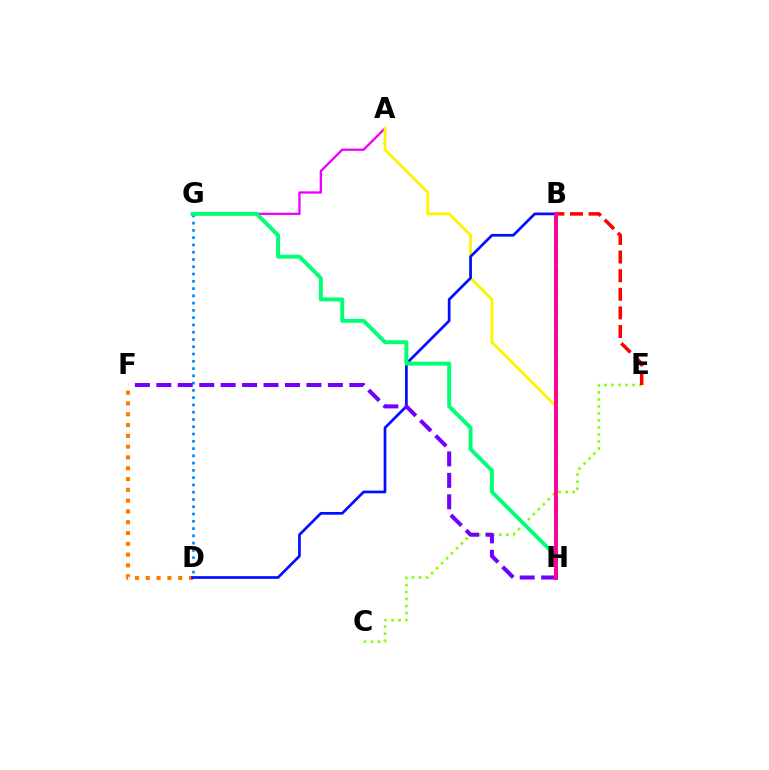{('C', 'E'): [{'color': '#84ff00', 'line_style': 'dotted', 'thickness': 1.9}], ('B', 'H'): [{'color': '#08ff00', 'line_style': 'dashed', 'thickness': 1.64}, {'color': '#00fff6', 'line_style': 'dashed', 'thickness': 2.4}, {'color': '#ff0094', 'line_style': 'solid', 'thickness': 2.83}], ('A', 'G'): [{'color': '#ee00ff', 'line_style': 'solid', 'thickness': 1.67}], ('D', 'F'): [{'color': '#ff7c00', 'line_style': 'dotted', 'thickness': 2.93}], ('B', 'E'): [{'color': '#ff0000', 'line_style': 'dashed', 'thickness': 2.53}], ('A', 'H'): [{'color': '#fcf500', 'line_style': 'solid', 'thickness': 2.06}], ('D', 'G'): [{'color': '#008cff', 'line_style': 'dotted', 'thickness': 1.98}], ('B', 'D'): [{'color': '#0010ff', 'line_style': 'solid', 'thickness': 1.95}], ('G', 'H'): [{'color': '#00ff74', 'line_style': 'solid', 'thickness': 2.82}], ('F', 'H'): [{'color': '#7200ff', 'line_style': 'dashed', 'thickness': 2.91}]}